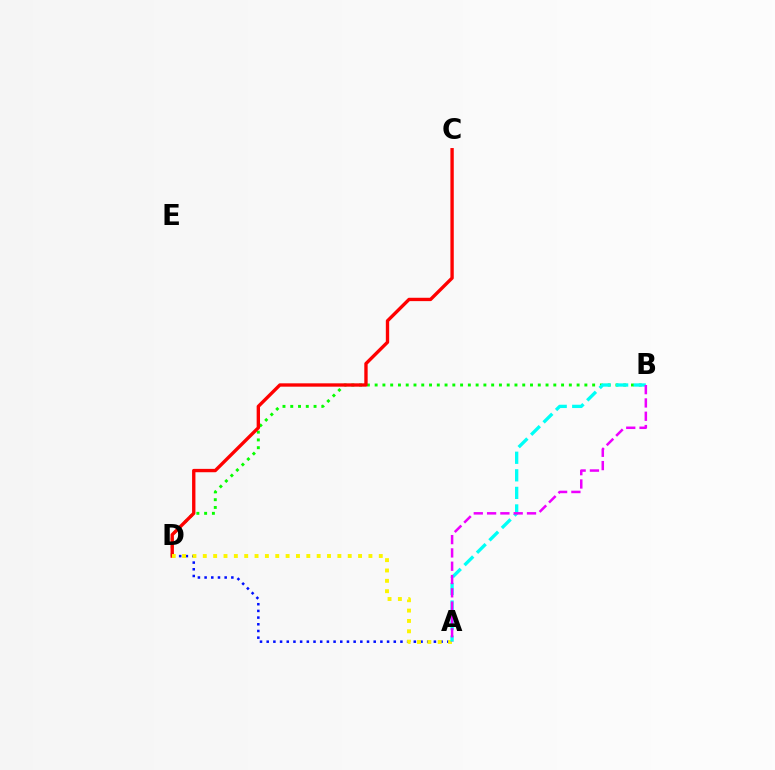{('A', 'D'): [{'color': '#0010ff', 'line_style': 'dotted', 'thickness': 1.82}, {'color': '#fcf500', 'line_style': 'dotted', 'thickness': 2.81}], ('B', 'D'): [{'color': '#08ff00', 'line_style': 'dotted', 'thickness': 2.11}], ('C', 'D'): [{'color': '#ff0000', 'line_style': 'solid', 'thickness': 2.41}], ('A', 'B'): [{'color': '#00fff6', 'line_style': 'dashed', 'thickness': 2.39}, {'color': '#ee00ff', 'line_style': 'dashed', 'thickness': 1.81}]}